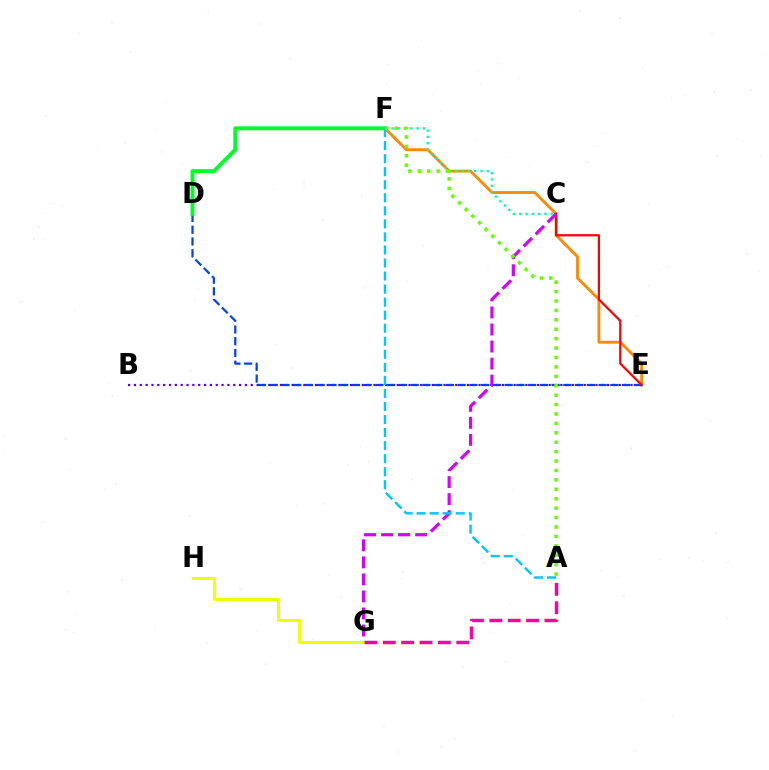{('E', 'F'): [{'color': '#ff8800', 'line_style': 'solid', 'thickness': 2.04}], ('B', 'E'): [{'color': '#4f00ff', 'line_style': 'dotted', 'thickness': 1.59}], ('C', 'F'): [{'color': '#00ffaf', 'line_style': 'dotted', 'thickness': 1.71}], ('G', 'H'): [{'color': '#eeff00', 'line_style': 'solid', 'thickness': 2.11}], ('D', 'E'): [{'color': '#003fff', 'line_style': 'dashed', 'thickness': 1.6}], ('C', 'E'): [{'color': '#ff0000', 'line_style': 'solid', 'thickness': 1.61}], ('D', 'F'): [{'color': '#00ff27', 'line_style': 'solid', 'thickness': 2.81}], ('C', 'G'): [{'color': '#d600ff', 'line_style': 'dashed', 'thickness': 2.31}], ('A', 'F'): [{'color': '#00c7ff', 'line_style': 'dashed', 'thickness': 1.77}, {'color': '#66ff00', 'line_style': 'dotted', 'thickness': 2.56}], ('A', 'G'): [{'color': '#ff00a0', 'line_style': 'dashed', 'thickness': 2.49}]}